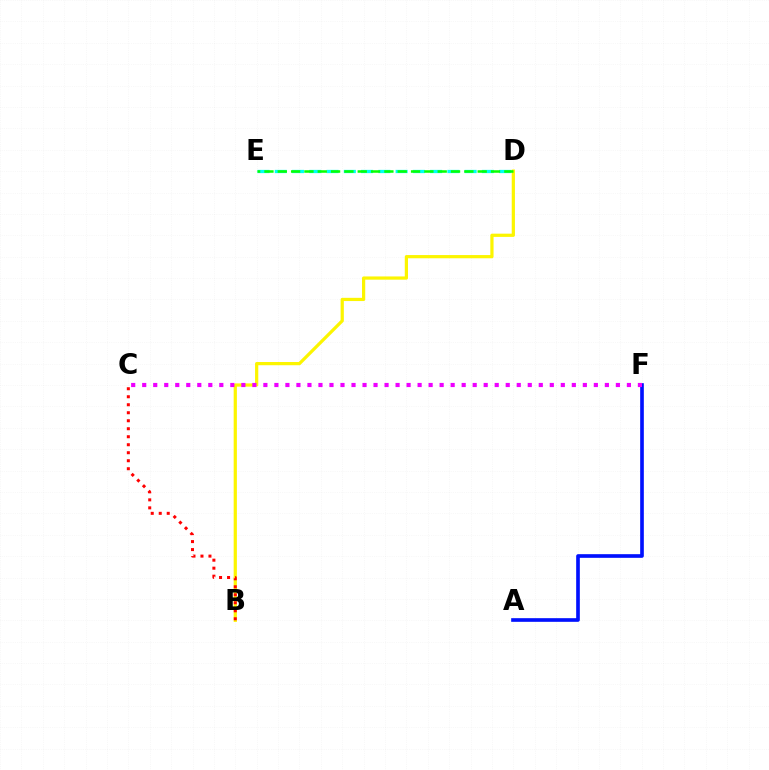{('B', 'D'): [{'color': '#fcf500', 'line_style': 'solid', 'thickness': 2.32}], ('B', 'C'): [{'color': '#ff0000', 'line_style': 'dotted', 'thickness': 2.17}], ('D', 'E'): [{'color': '#00fff6', 'line_style': 'dashed', 'thickness': 2.34}, {'color': '#08ff00', 'line_style': 'dashed', 'thickness': 1.81}], ('A', 'F'): [{'color': '#0010ff', 'line_style': 'solid', 'thickness': 2.62}], ('C', 'F'): [{'color': '#ee00ff', 'line_style': 'dotted', 'thickness': 2.99}]}